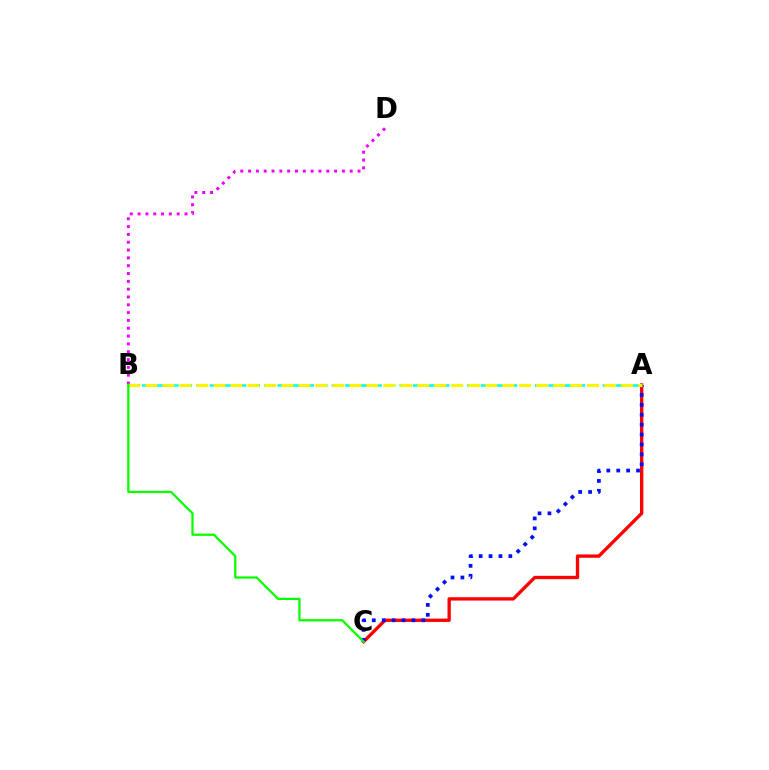{('A', 'C'): [{'color': '#ff0000', 'line_style': 'solid', 'thickness': 2.4}, {'color': '#0010ff', 'line_style': 'dotted', 'thickness': 2.69}], ('B', 'D'): [{'color': '#ee00ff', 'line_style': 'dotted', 'thickness': 2.12}], ('A', 'B'): [{'color': '#00fff6', 'line_style': 'dashed', 'thickness': 1.84}, {'color': '#fcf500', 'line_style': 'dashed', 'thickness': 2.31}], ('B', 'C'): [{'color': '#08ff00', 'line_style': 'solid', 'thickness': 1.63}]}